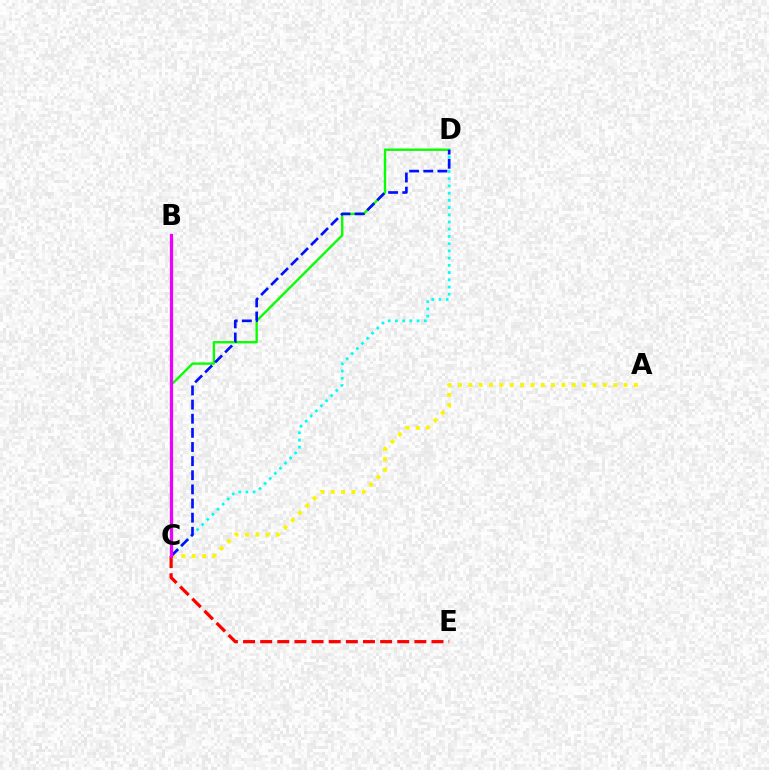{('C', 'D'): [{'color': '#08ff00', 'line_style': 'solid', 'thickness': 1.7}, {'color': '#00fff6', 'line_style': 'dotted', 'thickness': 1.96}, {'color': '#0010ff', 'line_style': 'dashed', 'thickness': 1.92}], ('C', 'E'): [{'color': '#ff0000', 'line_style': 'dashed', 'thickness': 2.33}], ('A', 'C'): [{'color': '#fcf500', 'line_style': 'dotted', 'thickness': 2.81}], ('B', 'C'): [{'color': '#ee00ff', 'line_style': 'solid', 'thickness': 2.33}]}